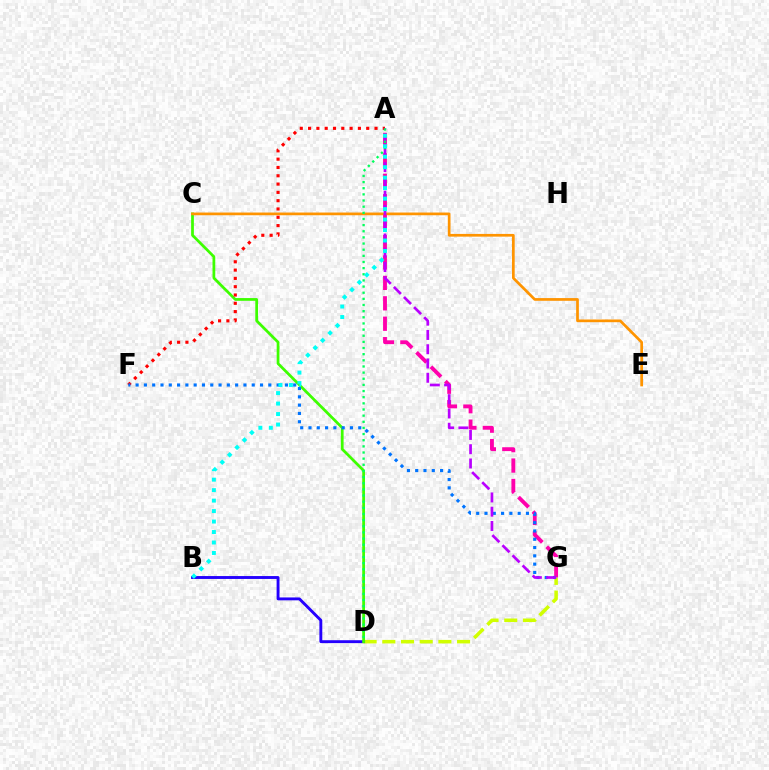{('D', 'G'): [{'color': '#d1ff00', 'line_style': 'dashed', 'thickness': 2.54}], ('B', 'D'): [{'color': '#2500ff', 'line_style': 'solid', 'thickness': 2.08}], ('C', 'D'): [{'color': '#3dff00', 'line_style': 'solid', 'thickness': 1.98}], ('C', 'E'): [{'color': '#ff9400', 'line_style': 'solid', 'thickness': 1.95}], ('A', 'G'): [{'color': '#ff00ac', 'line_style': 'dashed', 'thickness': 2.77}, {'color': '#b900ff', 'line_style': 'dashed', 'thickness': 1.94}], ('A', 'F'): [{'color': '#ff0000', 'line_style': 'dotted', 'thickness': 2.26}], ('F', 'G'): [{'color': '#0074ff', 'line_style': 'dotted', 'thickness': 2.25}], ('A', 'D'): [{'color': '#00ff5c', 'line_style': 'dotted', 'thickness': 1.67}], ('A', 'B'): [{'color': '#00fff6', 'line_style': 'dotted', 'thickness': 2.85}]}